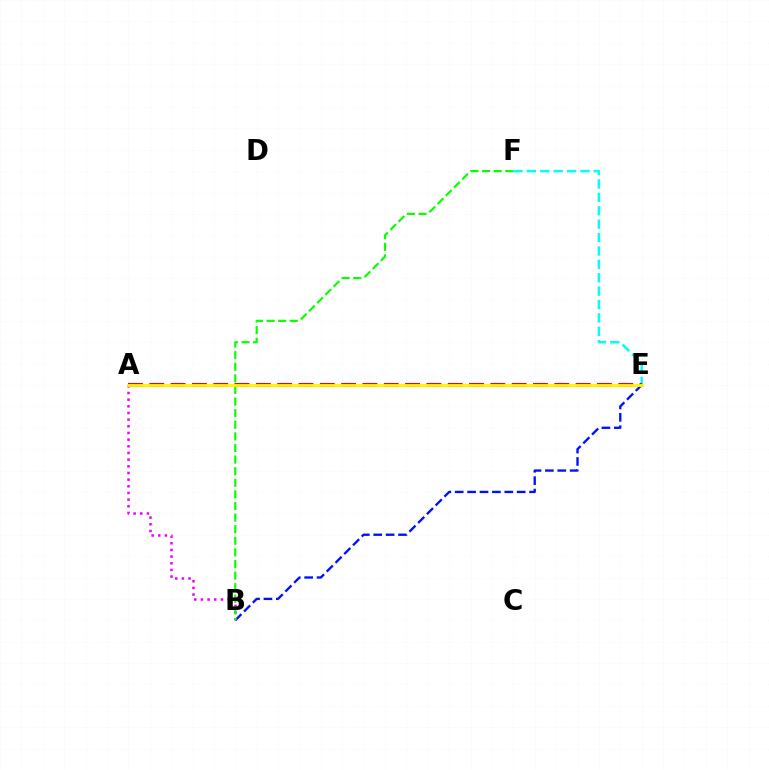{('B', 'E'): [{'color': '#0010ff', 'line_style': 'dashed', 'thickness': 1.68}], ('A', 'B'): [{'color': '#ee00ff', 'line_style': 'dotted', 'thickness': 1.81}], ('B', 'F'): [{'color': '#08ff00', 'line_style': 'dashed', 'thickness': 1.58}], ('E', 'F'): [{'color': '#00fff6', 'line_style': 'dashed', 'thickness': 1.82}], ('A', 'E'): [{'color': '#ff0000', 'line_style': 'dashed', 'thickness': 2.9}, {'color': '#fcf500', 'line_style': 'solid', 'thickness': 2.04}]}